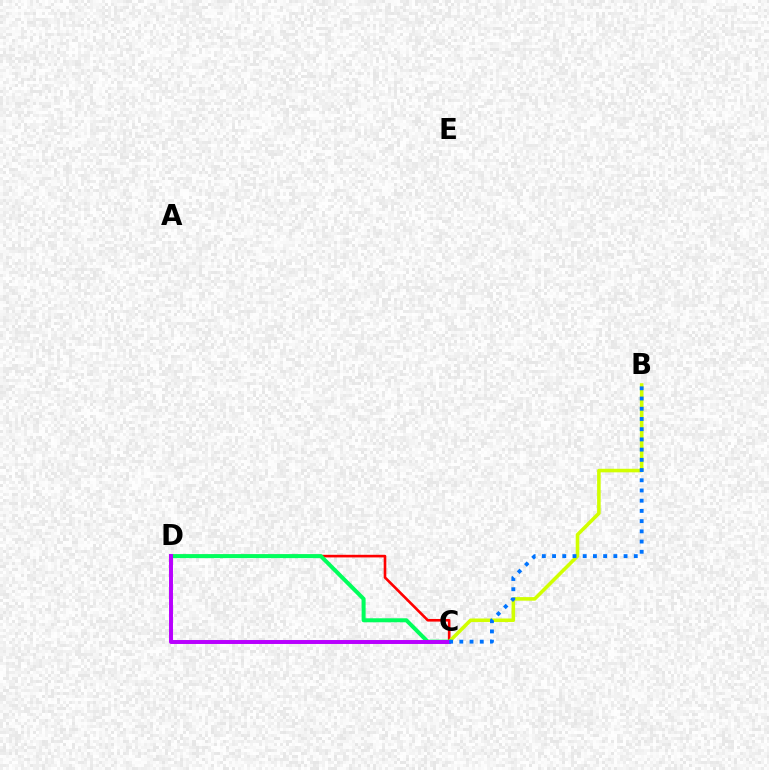{('C', 'D'): [{'color': '#ff0000', 'line_style': 'solid', 'thickness': 1.89}, {'color': '#00ff5c', 'line_style': 'solid', 'thickness': 2.88}, {'color': '#b900ff', 'line_style': 'solid', 'thickness': 2.85}], ('B', 'C'): [{'color': '#d1ff00', 'line_style': 'solid', 'thickness': 2.57}, {'color': '#0074ff', 'line_style': 'dotted', 'thickness': 2.78}]}